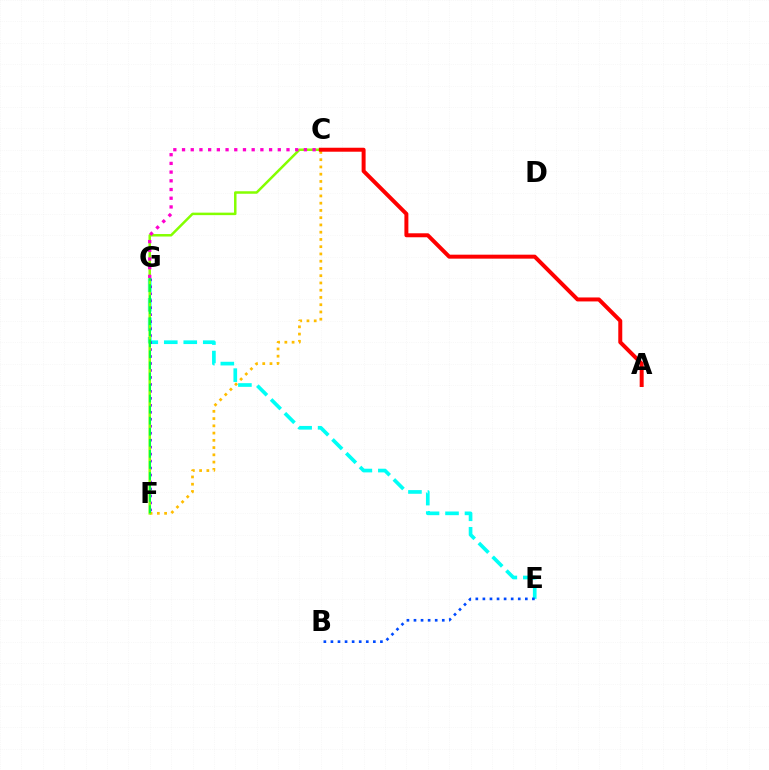{('E', 'G'): [{'color': '#00fff6', 'line_style': 'dashed', 'thickness': 2.65}], ('B', 'E'): [{'color': '#004bff', 'line_style': 'dotted', 'thickness': 1.92}], ('F', 'G'): [{'color': '#7200ff', 'line_style': 'dotted', 'thickness': 1.89}, {'color': '#00ff39', 'line_style': 'dashed', 'thickness': 1.5}], ('C', 'F'): [{'color': '#ffbd00', 'line_style': 'dotted', 'thickness': 1.97}, {'color': '#84ff00', 'line_style': 'solid', 'thickness': 1.8}], ('C', 'G'): [{'color': '#ff00cf', 'line_style': 'dotted', 'thickness': 2.37}], ('A', 'C'): [{'color': '#ff0000', 'line_style': 'solid', 'thickness': 2.86}]}